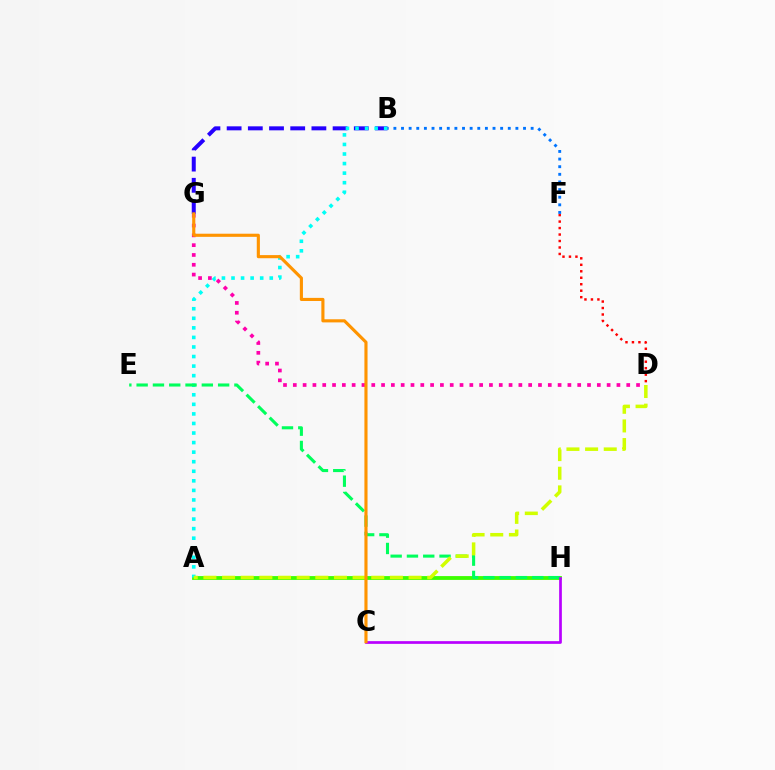{('B', 'G'): [{'color': '#2500ff', 'line_style': 'dashed', 'thickness': 2.88}], ('A', 'H'): [{'color': '#3dff00', 'line_style': 'solid', 'thickness': 2.75}], ('A', 'B'): [{'color': '#00fff6', 'line_style': 'dotted', 'thickness': 2.6}], ('E', 'H'): [{'color': '#00ff5c', 'line_style': 'dashed', 'thickness': 2.21}], ('C', 'H'): [{'color': '#b900ff', 'line_style': 'solid', 'thickness': 1.95}], ('D', 'F'): [{'color': '#ff0000', 'line_style': 'dotted', 'thickness': 1.76}], ('A', 'D'): [{'color': '#d1ff00', 'line_style': 'dashed', 'thickness': 2.53}], ('B', 'F'): [{'color': '#0074ff', 'line_style': 'dotted', 'thickness': 2.07}], ('D', 'G'): [{'color': '#ff00ac', 'line_style': 'dotted', 'thickness': 2.66}], ('C', 'G'): [{'color': '#ff9400', 'line_style': 'solid', 'thickness': 2.25}]}